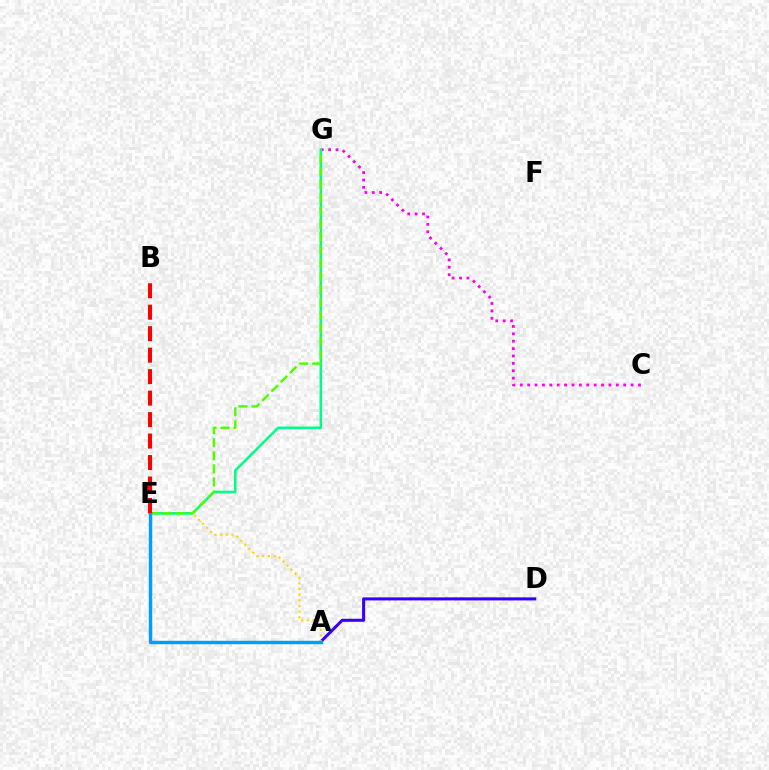{('A', 'D'): [{'color': '#3700ff', 'line_style': 'solid', 'thickness': 2.19}], ('C', 'G'): [{'color': '#ff00ed', 'line_style': 'dotted', 'thickness': 2.01}], ('A', 'E'): [{'color': '#ffd500', 'line_style': 'dotted', 'thickness': 1.54}, {'color': '#009eff', 'line_style': 'solid', 'thickness': 2.46}], ('E', 'G'): [{'color': '#00ff86', 'line_style': 'solid', 'thickness': 1.84}, {'color': '#4fff00', 'line_style': 'dashed', 'thickness': 1.78}], ('B', 'E'): [{'color': '#ff0000', 'line_style': 'dashed', 'thickness': 2.92}]}